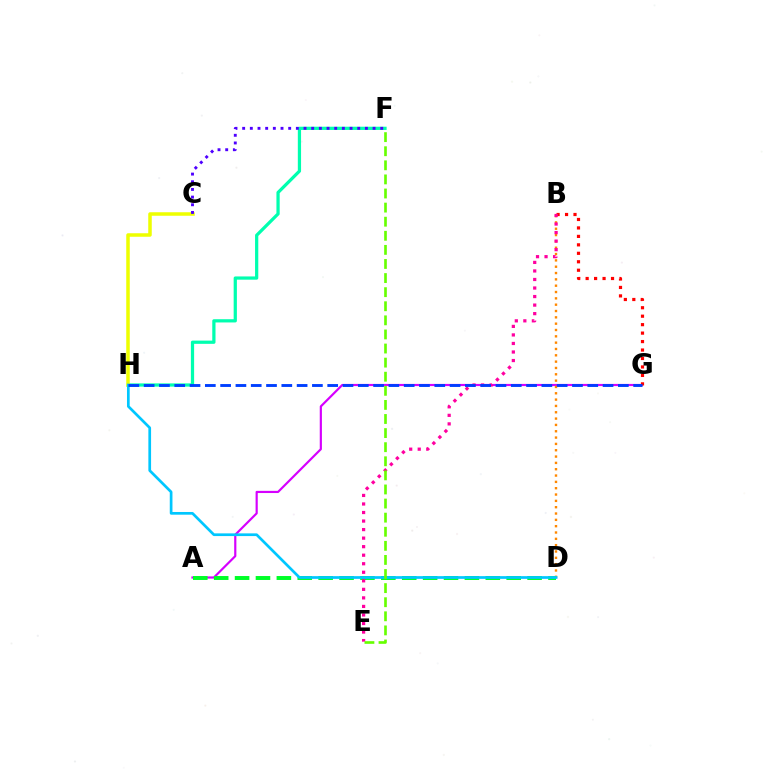{('A', 'G'): [{'color': '#d600ff', 'line_style': 'solid', 'thickness': 1.57}], ('B', 'D'): [{'color': '#ff8800', 'line_style': 'dotted', 'thickness': 1.72}], ('A', 'D'): [{'color': '#00ff27', 'line_style': 'dashed', 'thickness': 2.84}], ('F', 'H'): [{'color': '#00ffaf', 'line_style': 'solid', 'thickness': 2.33}], ('C', 'H'): [{'color': '#eeff00', 'line_style': 'solid', 'thickness': 2.53}], ('C', 'F'): [{'color': '#4f00ff', 'line_style': 'dotted', 'thickness': 2.08}], ('B', 'G'): [{'color': '#ff0000', 'line_style': 'dotted', 'thickness': 2.3}], ('D', 'H'): [{'color': '#00c7ff', 'line_style': 'solid', 'thickness': 1.94}], ('B', 'E'): [{'color': '#ff00a0', 'line_style': 'dotted', 'thickness': 2.32}], ('E', 'F'): [{'color': '#66ff00', 'line_style': 'dashed', 'thickness': 1.91}], ('G', 'H'): [{'color': '#003fff', 'line_style': 'dashed', 'thickness': 2.08}]}